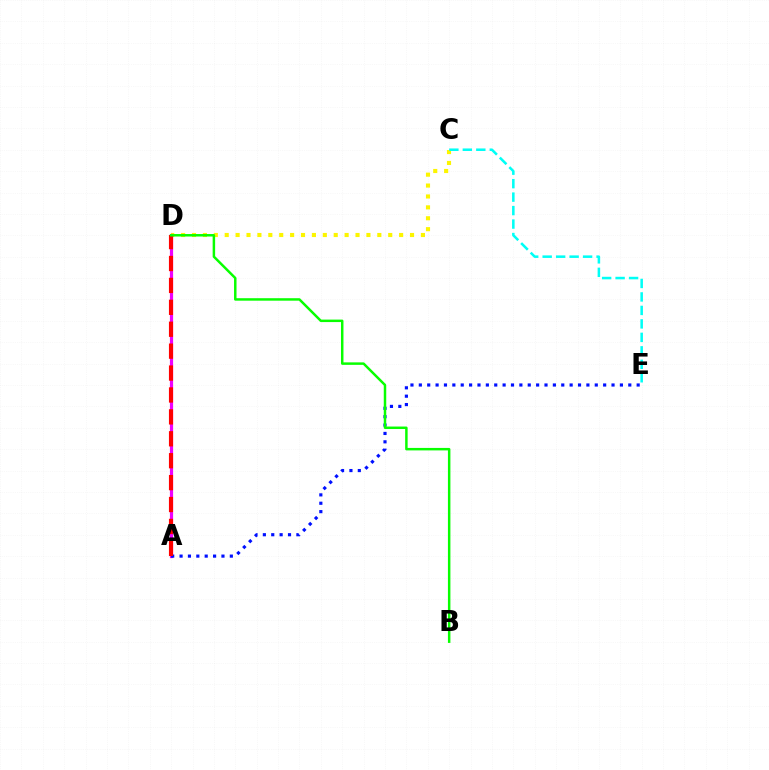{('C', 'D'): [{'color': '#fcf500', 'line_style': 'dotted', 'thickness': 2.96}], ('A', 'D'): [{'color': '#ee00ff', 'line_style': 'solid', 'thickness': 2.3}, {'color': '#ff0000', 'line_style': 'dashed', 'thickness': 2.98}], ('A', 'E'): [{'color': '#0010ff', 'line_style': 'dotted', 'thickness': 2.28}], ('C', 'E'): [{'color': '#00fff6', 'line_style': 'dashed', 'thickness': 1.83}], ('B', 'D'): [{'color': '#08ff00', 'line_style': 'solid', 'thickness': 1.78}]}